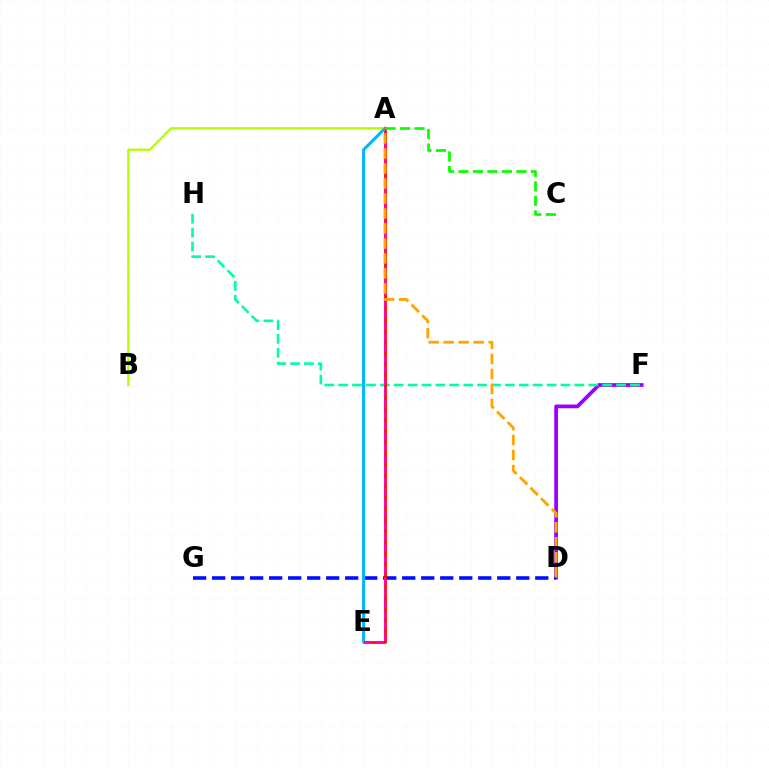{('D', 'F'): [{'color': '#9b00ff', 'line_style': 'solid', 'thickness': 2.68}], ('A', 'B'): [{'color': '#b3ff00', 'line_style': 'solid', 'thickness': 1.66}], ('D', 'G'): [{'color': '#0010ff', 'line_style': 'dashed', 'thickness': 2.58}], ('F', 'H'): [{'color': '#00ff9d', 'line_style': 'dashed', 'thickness': 1.89}], ('A', 'E'): [{'color': '#ff0000', 'line_style': 'solid', 'thickness': 1.95}, {'color': '#00b5ff', 'line_style': 'solid', 'thickness': 2.19}, {'color': '#ff00bd', 'line_style': 'dashed', 'thickness': 1.51}], ('A', 'C'): [{'color': '#08ff00', 'line_style': 'dashed', 'thickness': 1.97}], ('A', 'D'): [{'color': '#ffa500', 'line_style': 'dashed', 'thickness': 2.04}]}